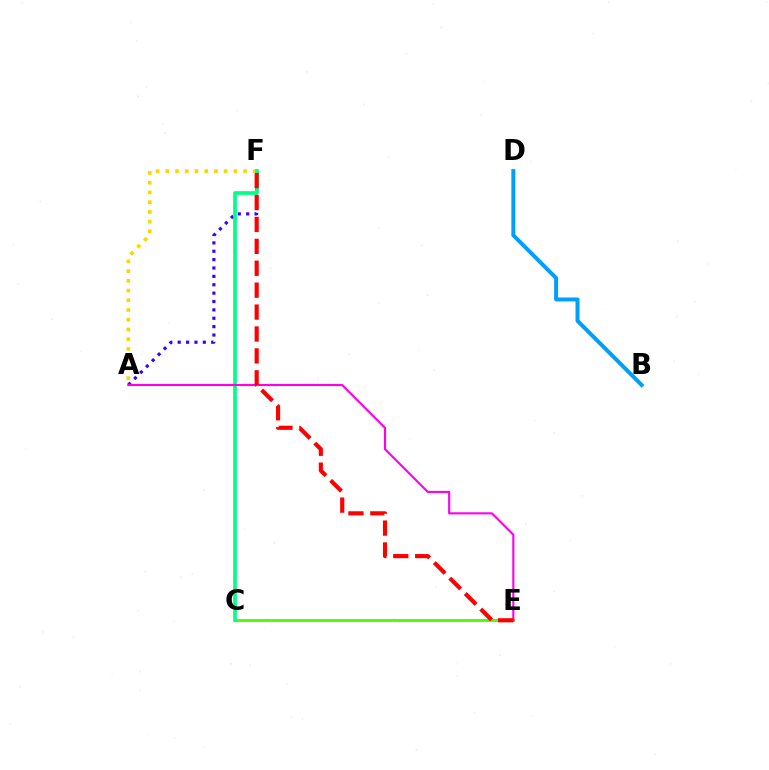{('A', 'F'): [{'color': '#3700ff', 'line_style': 'dotted', 'thickness': 2.28}, {'color': '#ffd500', 'line_style': 'dotted', 'thickness': 2.64}], ('C', 'E'): [{'color': '#4fff00', 'line_style': 'solid', 'thickness': 2.11}], ('C', 'F'): [{'color': '#00ff86', 'line_style': 'solid', 'thickness': 2.65}], ('A', 'E'): [{'color': '#ff00ed', 'line_style': 'solid', 'thickness': 1.53}], ('E', 'F'): [{'color': '#ff0000', 'line_style': 'dashed', 'thickness': 2.98}], ('B', 'D'): [{'color': '#009eff', 'line_style': 'solid', 'thickness': 2.85}]}